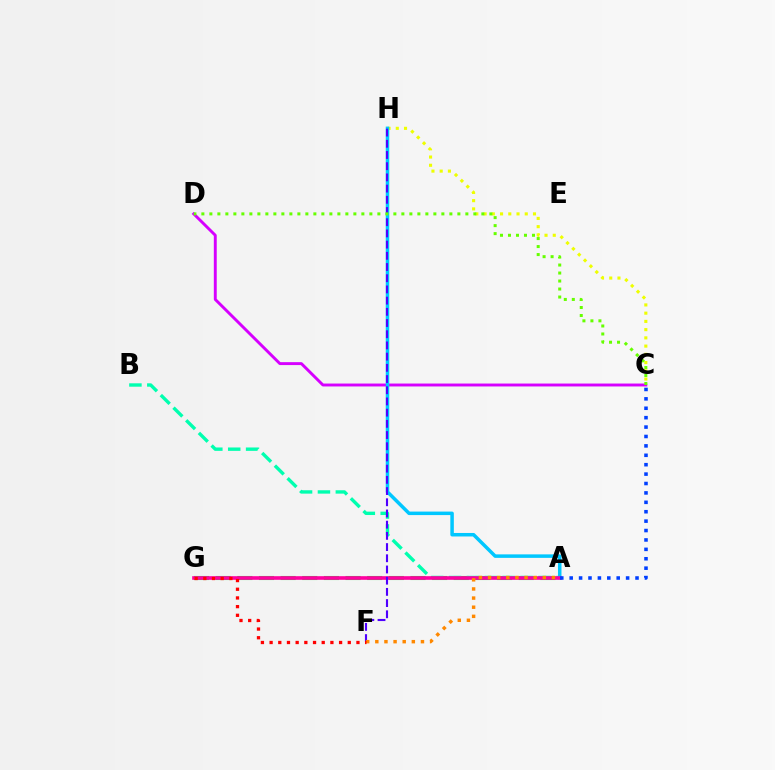{('A', 'G'): [{'color': '#00ff27', 'line_style': 'dashed', 'thickness': 2.94}, {'color': '#ff00a0', 'line_style': 'solid', 'thickness': 2.62}], ('C', 'H'): [{'color': '#eeff00', 'line_style': 'dotted', 'thickness': 2.24}], ('C', 'D'): [{'color': '#d600ff', 'line_style': 'solid', 'thickness': 2.1}, {'color': '#66ff00', 'line_style': 'dotted', 'thickness': 2.17}], ('A', 'B'): [{'color': '#00ffaf', 'line_style': 'dashed', 'thickness': 2.43}], ('A', 'H'): [{'color': '#00c7ff', 'line_style': 'solid', 'thickness': 2.52}], ('F', 'H'): [{'color': '#4f00ff', 'line_style': 'dashed', 'thickness': 1.52}], ('A', 'F'): [{'color': '#ff8800', 'line_style': 'dotted', 'thickness': 2.48}], ('F', 'G'): [{'color': '#ff0000', 'line_style': 'dotted', 'thickness': 2.36}], ('A', 'C'): [{'color': '#003fff', 'line_style': 'dotted', 'thickness': 2.56}]}